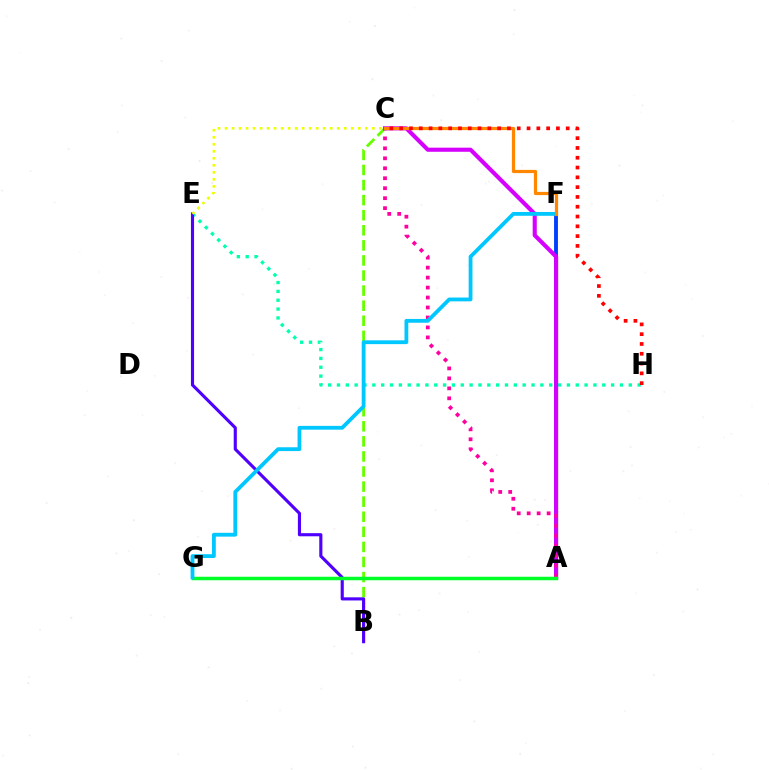{('B', 'C'): [{'color': '#66ff00', 'line_style': 'dashed', 'thickness': 2.05}], ('E', 'H'): [{'color': '#00ffaf', 'line_style': 'dotted', 'thickness': 2.4}], ('A', 'F'): [{'color': '#003fff', 'line_style': 'solid', 'thickness': 2.78}], ('A', 'C'): [{'color': '#d600ff', 'line_style': 'solid', 'thickness': 2.96}, {'color': '#ff00a0', 'line_style': 'dotted', 'thickness': 2.71}], ('B', 'E'): [{'color': '#4f00ff', 'line_style': 'solid', 'thickness': 2.25}], ('A', 'G'): [{'color': '#00ff27', 'line_style': 'solid', 'thickness': 2.51}], ('F', 'G'): [{'color': '#00c7ff', 'line_style': 'solid', 'thickness': 2.74}], ('C', 'F'): [{'color': '#ff8800', 'line_style': 'solid', 'thickness': 2.31}], ('C', 'H'): [{'color': '#ff0000', 'line_style': 'dotted', 'thickness': 2.66}], ('C', 'E'): [{'color': '#eeff00', 'line_style': 'dotted', 'thickness': 1.91}]}